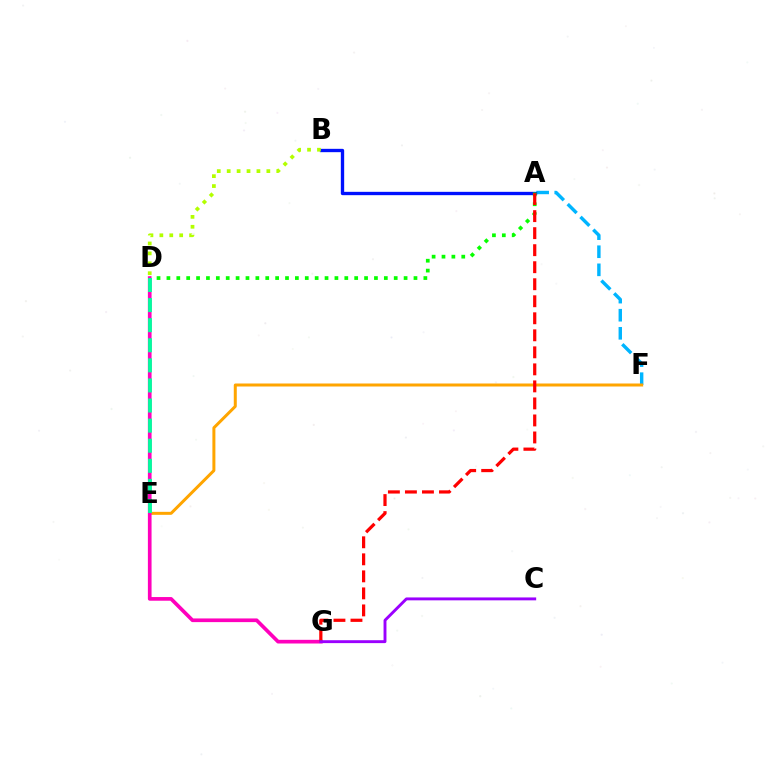{('A', 'F'): [{'color': '#00b5ff', 'line_style': 'dashed', 'thickness': 2.46}], ('E', 'F'): [{'color': '#ffa500', 'line_style': 'solid', 'thickness': 2.16}], ('A', 'B'): [{'color': '#0010ff', 'line_style': 'solid', 'thickness': 2.4}], ('A', 'D'): [{'color': '#08ff00', 'line_style': 'dotted', 'thickness': 2.69}], ('D', 'G'): [{'color': '#ff00bd', 'line_style': 'solid', 'thickness': 2.65}], ('B', 'D'): [{'color': '#b3ff00', 'line_style': 'dotted', 'thickness': 2.69}], ('D', 'E'): [{'color': '#00ff9d', 'line_style': 'dashed', 'thickness': 2.73}], ('A', 'G'): [{'color': '#ff0000', 'line_style': 'dashed', 'thickness': 2.31}], ('C', 'G'): [{'color': '#9b00ff', 'line_style': 'solid', 'thickness': 2.09}]}